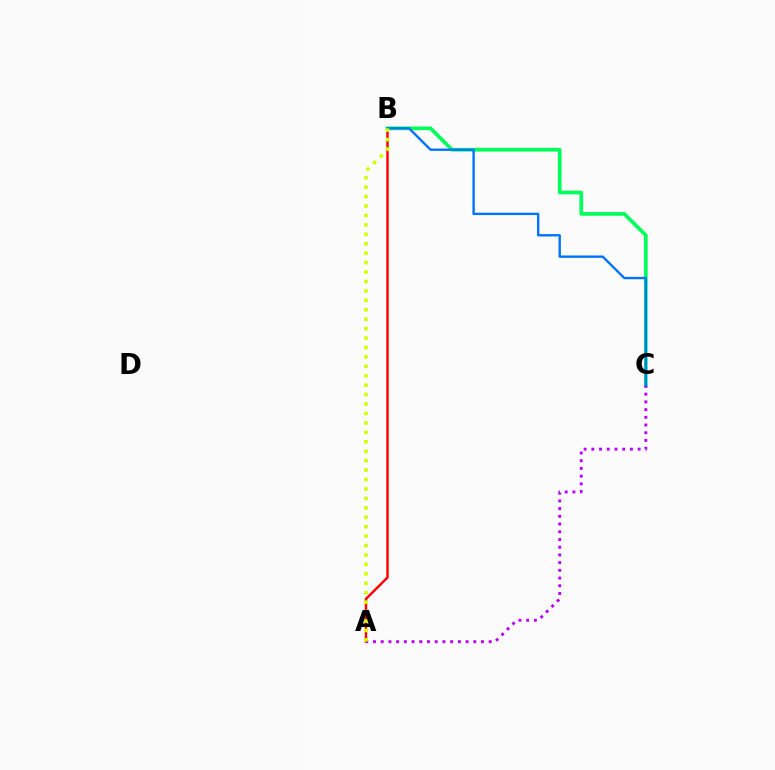{('A', 'B'): [{'color': '#ff0000', 'line_style': 'solid', 'thickness': 1.76}, {'color': '#d1ff00', 'line_style': 'dotted', 'thickness': 2.56}], ('B', 'C'): [{'color': '#00ff5c', 'line_style': 'solid', 'thickness': 2.66}, {'color': '#0074ff', 'line_style': 'solid', 'thickness': 1.71}], ('A', 'C'): [{'color': '#b900ff', 'line_style': 'dotted', 'thickness': 2.1}]}